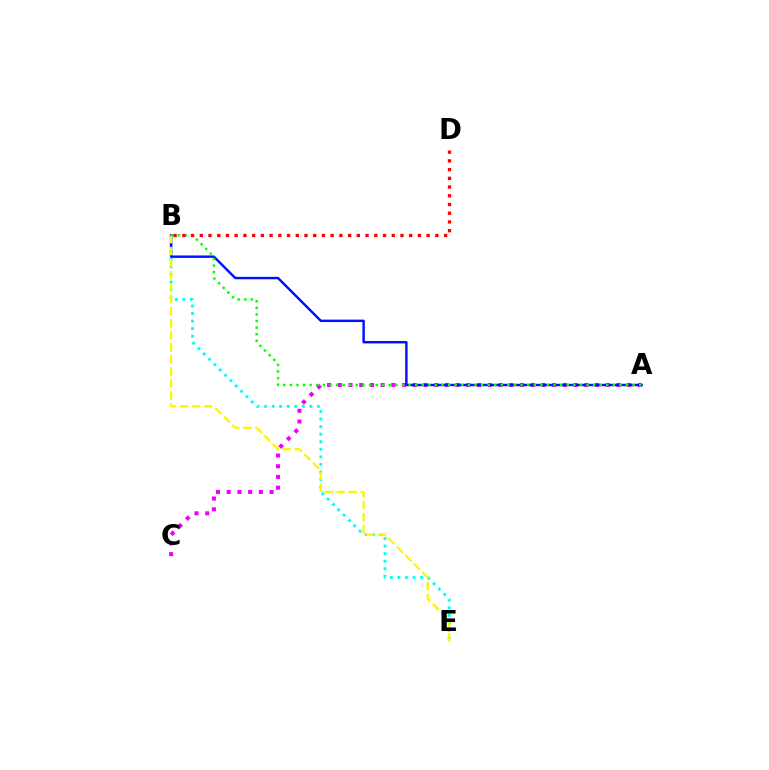{('B', 'E'): [{'color': '#00fff6', 'line_style': 'dotted', 'thickness': 2.05}, {'color': '#fcf500', 'line_style': 'dashed', 'thickness': 1.63}], ('A', 'C'): [{'color': '#ee00ff', 'line_style': 'dotted', 'thickness': 2.91}], ('A', 'B'): [{'color': '#0010ff', 'line_style': 'solid', 'thickness': 1.75}, {'color': '#08ff00', 'line_style': 'dotted', 'thickness': 1.79}], ('B', 'D'): [{'color': '#ff0000', 'line_style': 'dotted', 'thickness': 2.37}]}